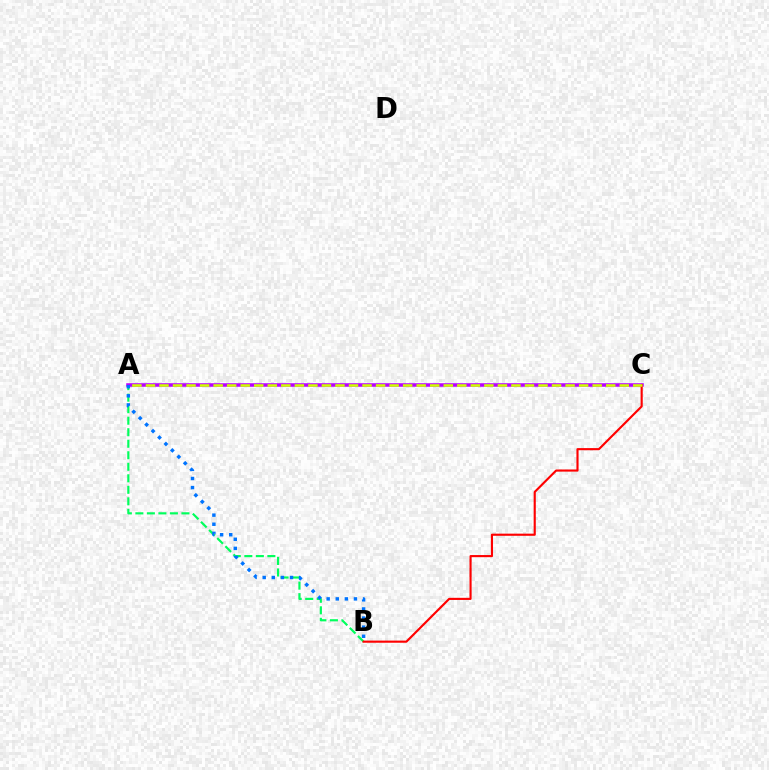{('A', 'B'): [{'color': '#00ff5c', 'line_style': 'dashed', 'thickness': 1.56}, {'color': '#0074ff', 'line_style': 'dotted', 'thickness': 2.47}], ('A', 'C'): [{'color': '#b900ff', 'line_style': 'solid', 'thickness': 2.54}, {'color': '#d1ff00', 'line_style': 'dashed', 'thickness': 1.84}], ('B', 'C'): [{'color': '#ff0000', 'line_style': 'solid', 'thickness': 1.54}]}